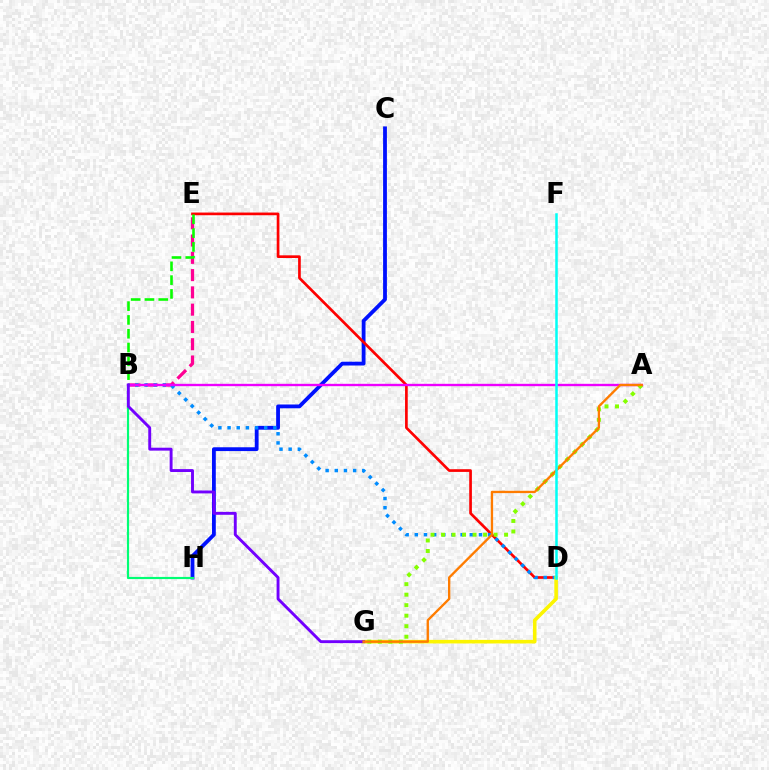{('C', 'H'): [{'color': '#0010ff', 'line_style': 'solid', 'thickness': 2.74}], ('D', 'E'): [{'color': '#ff0000', 'line_style': 'solid', 'thickness': 1.93}], ('B', 'E'): [{'color': '#ff0094', 'line_style': 'dashed', 'thickness': 2.35}, {'color': '#08ff00', 'line_style': 'dashed', 'thickness': 1.87}], ('B', 'D'): [{'color': '#008cff', 'line_style': 'dotted', 'thickness': 2.49}], ('A', 'B'): [{'color': '#ee00ff', 'line_style': 'solid', 'thickness': 1.7}], ('D', 'G'): [{'color': '#fcf500', 'line_style': 'solid', 'thickness': 2.58}], ('A', 'G'): [{'color': '#84ff00', 'line_style': 'dotted', 'thickness': 2.86}, {'color': '#ff7c00', 'line_style': 'solid', 'thickness': 1.69}], ('B', 'H'): [{'color': '#00ff74', 'line_style': 'solid', 'thickness': 1.56}], ('B', 'G'): [{'color': '#7200ff', 'line_style': 'solid', 'thickness': 2.09}], ('D', 'F'): [{'color': '#00fff6', 'line_style': 'solid', 'thickness': 1.81}]}